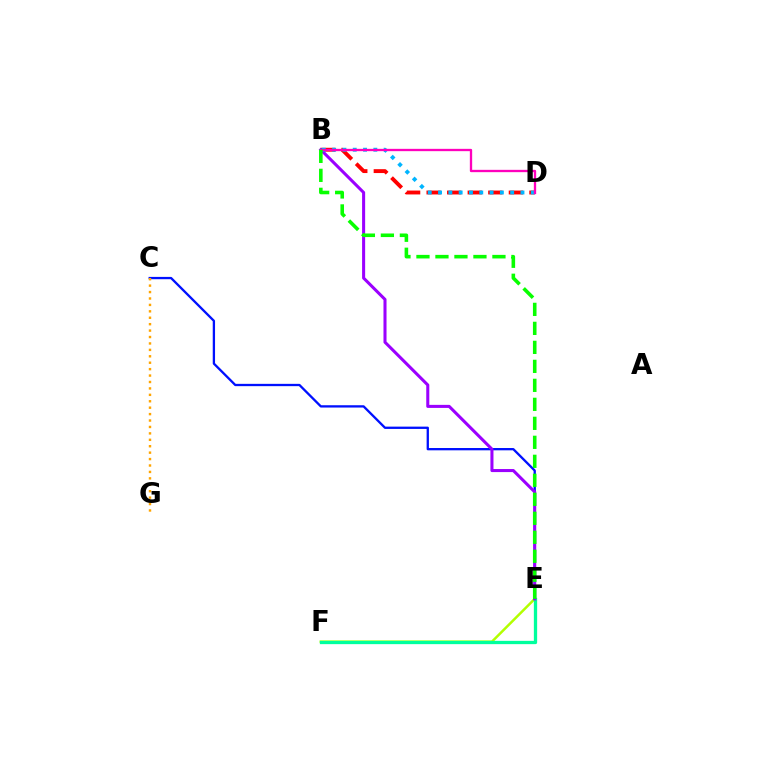{('E', 'F'): [{'color': '#b3ff00', 'line_style': 'solid', 'thickness': 1.8}, {'color': '#00ff9d', 'line_style': 'solid', 'thickness': 2.37}], ('B', 'D'): [{'color': '#ff0000', 'line_style': 'dashed', 'thickness': 2.79}, {'color': '#00b5ff', 'line_style': 'dotted', 'thickness': 2.8}, {'color': '#ff00bd', 'line_style': 'solid', 'thickness': 1.67}], ('C', 'E'): [{'color': '#0010ff', 'line_style': 'solid', 'thickness': 1.66}], ('B', 'E'): [{'color': '#9b00ff', 'line_style': 'solid', 'thickness': 2.2}, {'color': '#08ff00', 'line_style': 'dashed', 'thickness': 2.58}], ('C', 'G'): [{'color': '#ffa500', 'line_style': 'dotted', 'thickness': 1.75}]}